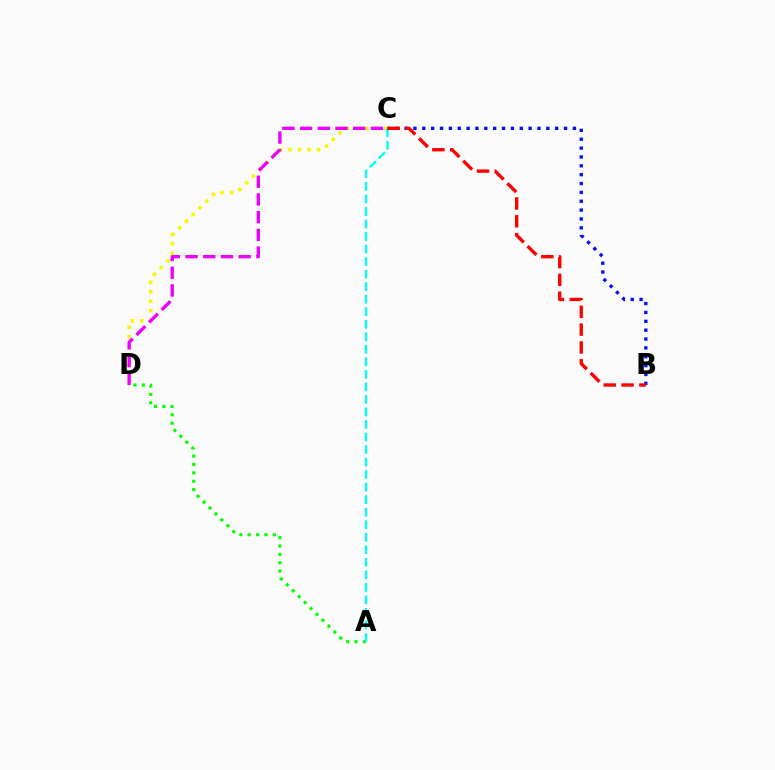{('A', 'D'): [{'color': '#08ff00', 'line_style': 'dotted', 'thickness': 2.28}], ('C', 'D'): [{'color': '#fcf500', 'line_style': 'dotted', 'thickness': 2.58}, {'color': '#ee00ff', 'line_style': 'dashed', 'thickness': 2.41}], ('A', 'C'): [{'color': '#00fff6', 'line_style': 'dashed', 'thickness': 1.7}], ('B', 'C'): [{'color': '#0010ff', 'line_style': 'dotted', 'thickness': 2.41}, {'color': '#ff0000', 'line_style': 'dashed', 'thickness': 2.42}]}